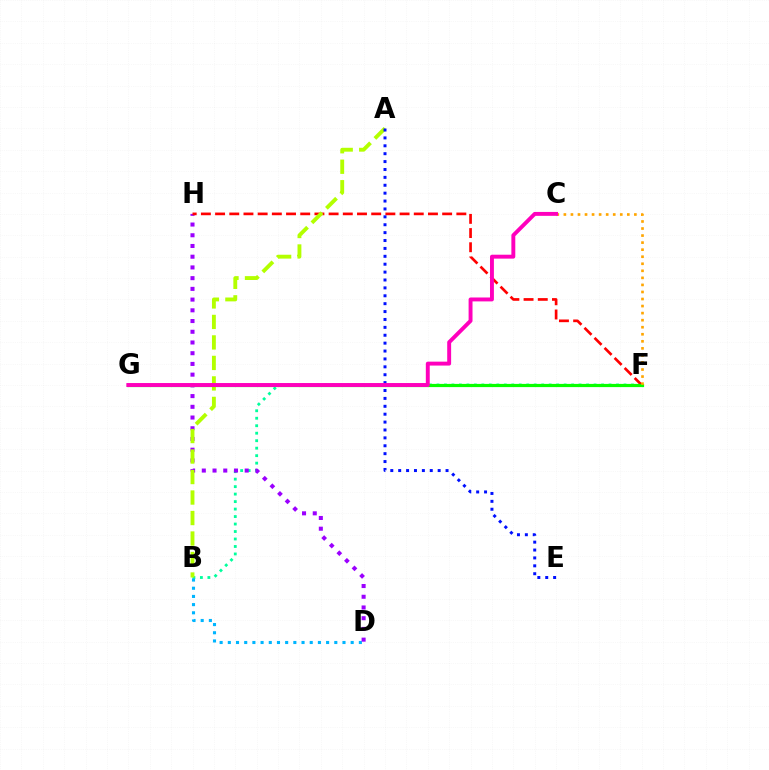{('B', 'F'): [{'color': '#00ff9d', 'line_style': 'dotted', 'thickness': 2.03}], ('B', 'D'): [{'color': '#00b5ff', 'line_style': 'dotted', 'thickness': 2.23}], ('D', 'H'): [{'color': '#9b00ff', 'line_style': 'dotted', 'thickness': 2.91}], ('F', 'H'): [{'color': '#ff0000', 'line_style': 'dashed', 'thickness': 1.93}], ('A', 'B'): [{'color': '#b3ff00', 'line_style': 'dashed', 'thickness': 2.78}], ('F', 'G'): [{'color': '#08ff00', 'line_style': 'solid', 'thickness': 2.3}], ('C', 'F'): [{'color': '#ffa500', 'line_style': 'dotted', 'thickness': 1.92}], ('A', 'E'): [{'color': '#0010ff', 'line_style': 'dotted', 'thickness': 2.14}], ('C', 'G'): [{'color': '#ff00bd', 'line_style': 'solid', 'thickness': 2.82}]}